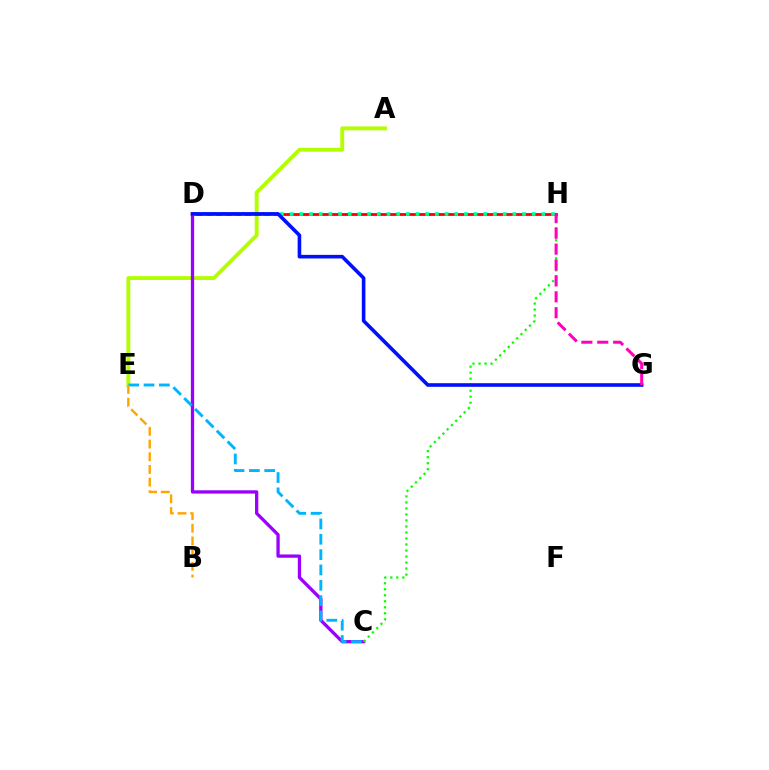{('A', 'E'): [{'color': '#b3ff00', 'line_style': 'solid', 'thickness': 2.8}], ('C', 'D'): [{'color': '#9b00ff', 'line_style': 'solid', 'thickness': 2.37}], ('D', 'H'): [{'color': '#ff0000', 'line_style': 'solid', 'thickness': 2.03}, {'color': '#00ff9d', 'line_style': 'dotted', 'thickness': 2.63}], ('C', 'E'): [{'color': '#00b5ff', 'line_style': 'dashed', 'thickness': 2.08}], ('C', 'H'): [{'color': '#08ff00', 'line_style': 'dotted', 'thickness': 1.63}], ('B', 'E'): [{'color': '#ffa500', 'line_style': 'dashed', 'thickness': 1.72}], ('D', 'G'): [{'color': '#0010ff', 'line_style': 'solid', 'thickness': 2.6}], ('G', 'H'): [{'color': '#ff00bd', 'line_style': 'dashed', 'thickness': 2.16}]}